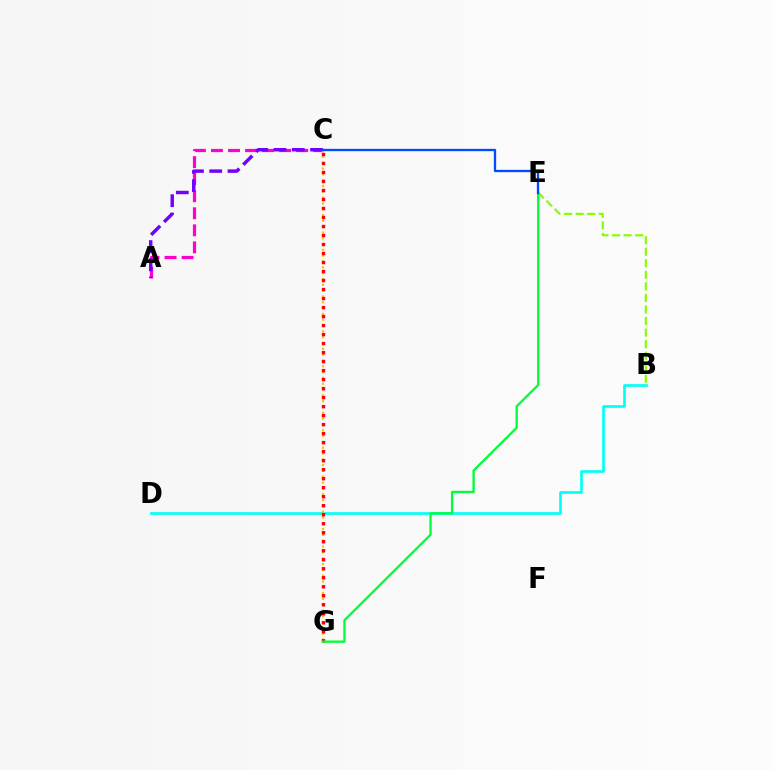{('B', 'D'): [{'color': '#00fff6', 'line_style': 'solid', 'thickness': 1.92}], ('A', 'C'): [{'color': '#ff00cf', 'line_style': 'dashed', 'thickness': 2.32}, {'color': '#7200ff', 'line_style': 'dashed', 'thickness': 2.48}], ('B', 'E'): [{'color': '#84ff00', 'line_style': 'dashed', 'thickness': 1.57}], ('C', 'G'): [{'color': '#ffbd00', 'line_style': 'dotted', 'thickness': 1.58}, {'color': '#ff0000', 'line_style': 'dotted', 'thickness': 2.45}], ('E', 'G'): [{'color': '#00ff39', 'line_style': 'solid', 'thickness': 1.68}], ('C', 'E'): [{'color': '#004bff', 'line_style': 'solid', 'thickness': 1.66}]}